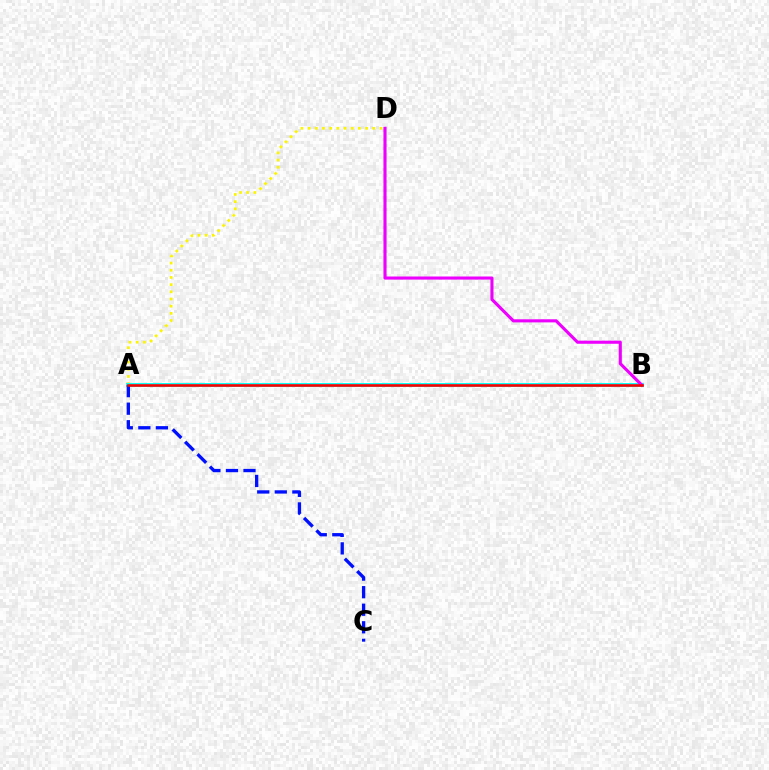{('A', 'B'): [{'color': '#08ff00', 'line_style': 'solid', 'thickness': 2.1}, {'color': '#00fff6', 'line_style': 'solid', 'thickness': 2.79}, {'color': '#ff0000', 'line_style': 'solid', 'thickness': 1.86}], ('A', 'D'): [{'color': '#fcf500', 'line_style': 'dotted', 'thickness': 1.95}], ('A', 'C'): [{'color': '#0010ff', 'line_style': 'dashed', 'thickness': 2.38}], ('B', 'D'): [{'color': '#ee00ff', 'line_style': 'solid', 'thickness': 2.24}]}